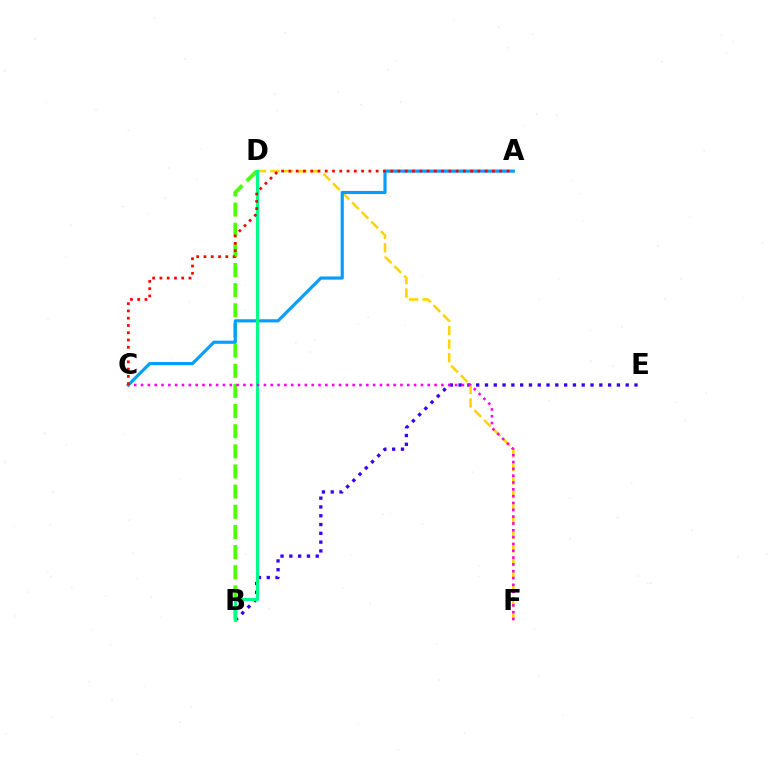{('B', 'D'): [{'color': '#4fff00', 'line_style': 'dashed', 'thickness': 2.74}, {'color': '#00ff86', 'line_style': 'solid', 'thickness': 2.25}], ('B', 'E'): [{'color': '#3700ff', 'line_style': 'dotted', 'thickness': 2.39}], ('D', 'F'): [{'color': '#ffd500', 'line_style': 'dashed', 'thickness': 1.84}], ('A', 'C'): [{'color': '#009eff', 'line_style': 'solid', 'thickness': 2.27}, {'color': '#ff0000', 'line_style': 'dotted', 'thickness': 1.98}], ('C', 'F'): [{'color': '#ff00ed', 'line_style': 'dotted', 'thickness': 1.85}]}